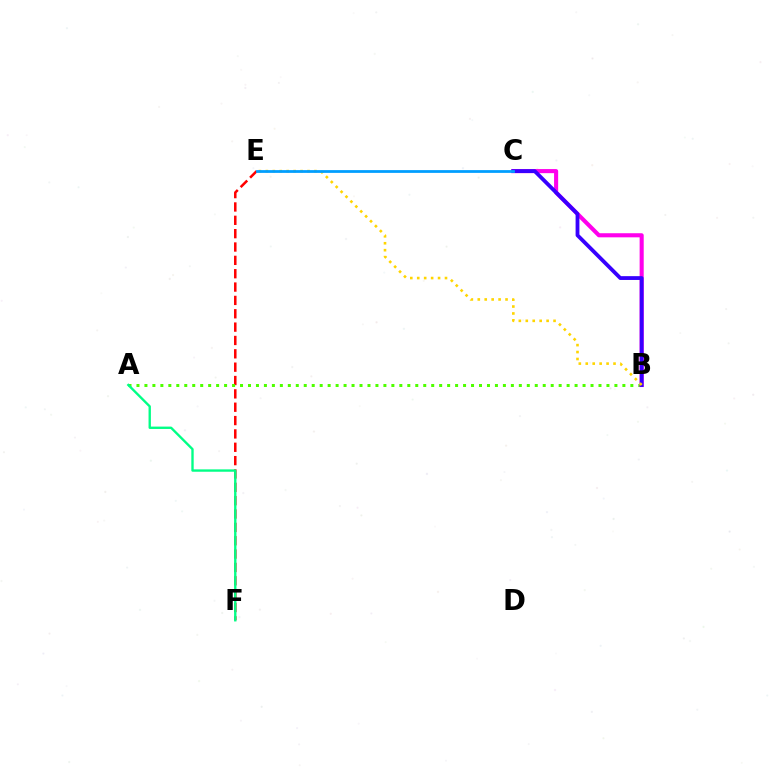{('E', 'F'): [{'color': '#ff0000', 'line_style': 'dashed', 'thickness': 1.81}], ('A', 'B'): [{'color': '#4fff00', 'line_style': 'dotted', 'thickness': 2.16}], ('A', 'F'): [{'color': '#00ff86', 'line_style': 'solid', 'thickness': 1.7}], ('B', 'C'): [{'color': '#ff00ed', 'line_style': 'solid', 'thickness': 2.95}, {'color': '#3700ff', 'line_style': 'solid', 'thickness': 2.75}], ('B', 'E'): [{'color': '#ffd500', 'line_style': 'dotted', 'thickness': 1.89}], ('C', 'E'): [{'color': '#009eff', 'line_style': 'solid', 'thickness': 1.99}]}